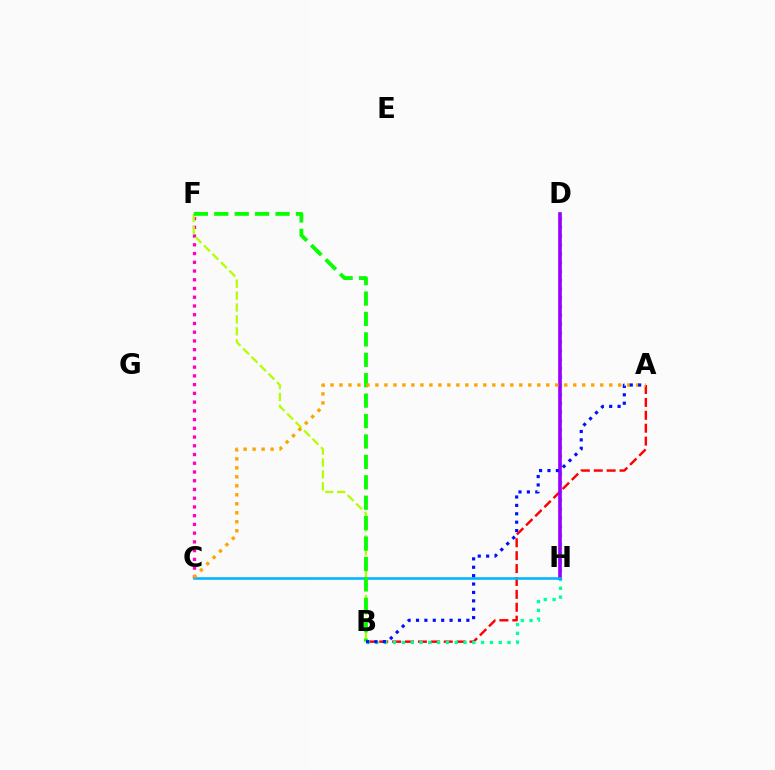{('A', 'B'): [{'color': '#ff0000', 'line_style': 'dashed', 'thickness': 1.75}, {'color': '#0010ff', 'line_style': 'dotted', 'thickness': 2.28}], ('C', 'F'): [{'color': '#ff00bd', 'line_style': 'dotted', 'thickness': 2.37}], ('B', 'D'): [{'color': '#00ff9d', 'line_style': 'dotted', 'thickness': 2.39}], ('D', 'H'): [{'color': '#9b00ff', 'line_style': 'solid', 'thickness': 2.63}], ('B', 'F'): [{'color': '#b3ff00', 'line_style': 'dashed', 'thickness': 1.62}, {'color': '#08ff00', 'line_style': 'dashed', 'thickness': 2.77}], ('C', 'H'): [{'color': '#00b5ff', 'line_style': 'solid', 'thickness': 1.86}], ('A', 'C'): [{'color': '#ffa500', 'line_style': 'dotted', 'thickness': 2.44}]}